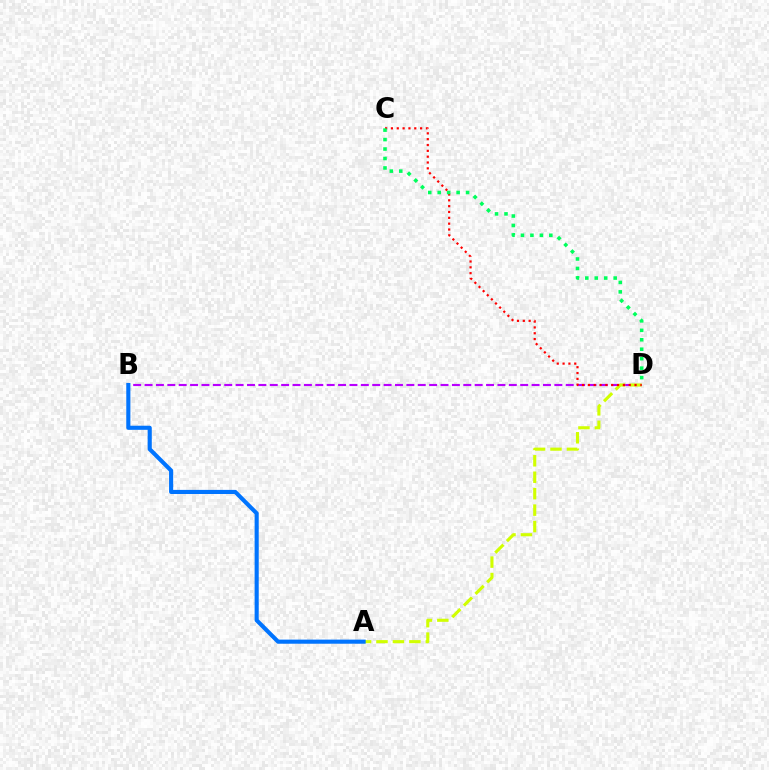{('B', 'D'): [{'color': '#b900ff', 'line_style': 'dashed', 'thickness': 1.55}], ('A', 'D'): [{'color': '#d1ff00', 'line_style': 'dashed', 'thickness': 2.23}], ('C', 'D'): [{'color': '#ff0000', 'line_style': 'dotted', 'thickness': 1.59}, {'color': '#00ff5c', 'line_style': 'dotted', 'thickness': 2.57}], ('A', 'B'): [{'color': '#0074ff', 'line_style': 'solid', 'thickness': 2.96}]}